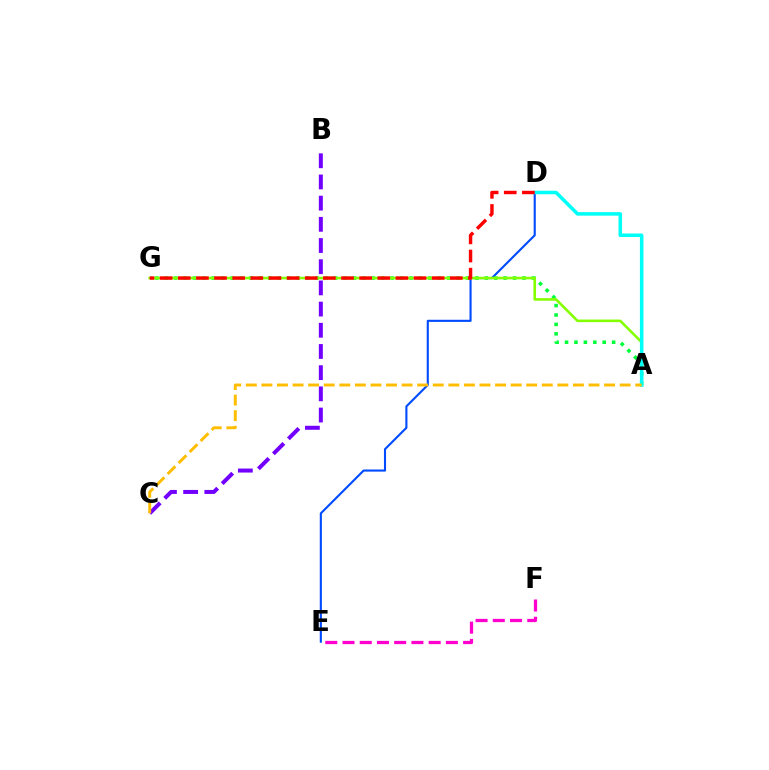{('D', 'E'): [{'color': '#004bff', 'line_style': 'solid', 'thickness': 1.52}], ('A', 'G'): [{'color': '#00ff39', 'line_style': 'dotted', 'thickness': 2.56}, {'color': '#84ff00', 'line_style': 'solid', 'thickness': 1.86}], ('A', 'D'): [{'color': '#00fff6', 'line_style': 'solid', 'thickness': 2.54}], ('B', 'C'): [{'color': '#7200ff', 'line_style': 'dashed', 'thickness': 2.88}], ('E', 'F'): [{'color': '#ff00cf', 'line_style': 'dashed', 'thickness': 2.34}], ('A', 'C'): [{'color': '#ffbd00', 'line_style': 'dashed', 'thickness': 2.12}], ('D', 'G'): [{'color': '#ff0000', 'line_style': 'dashed', 'thickness': 2.46}]}